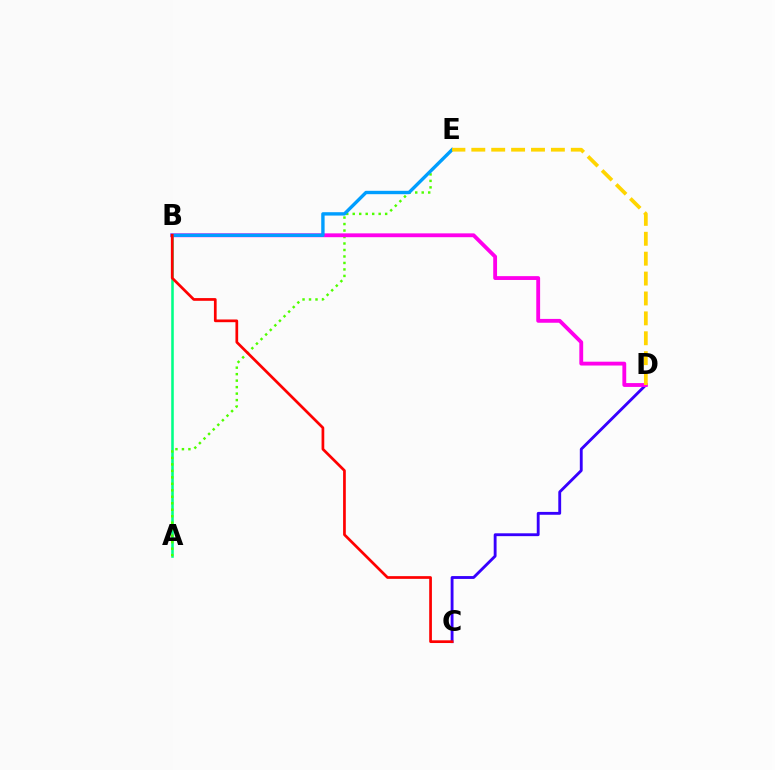{('A', 'B'): [{'color': '#00ff86', 'line_style': 'solid', 'thickness': 1.85}], ('A', 'E'): [{'color': '#4fff00', 'line_style': 'dotted', 'thickness': 1.76}], ('C', 'D'): [{'color': '#3700ff', 'line_style': 'solid', 'thickness': 2.05}], ('B', 'D'): [{'color': '#ff00ed', 'line_style': 'solid', 'thickness': 2.76}], ('B', 'E'): [{'color': '#009eff', 'line_style': 'solid', 'thickness': 2.43}], ('D', 'E'): [{'color': '#ffd500', 'line_style': 'dashed', 'thickness': 2.7}], ('B', 'C'): [{'color': '#ff0000', 'line_style': 'solid', 'thickness': 1.95}]}